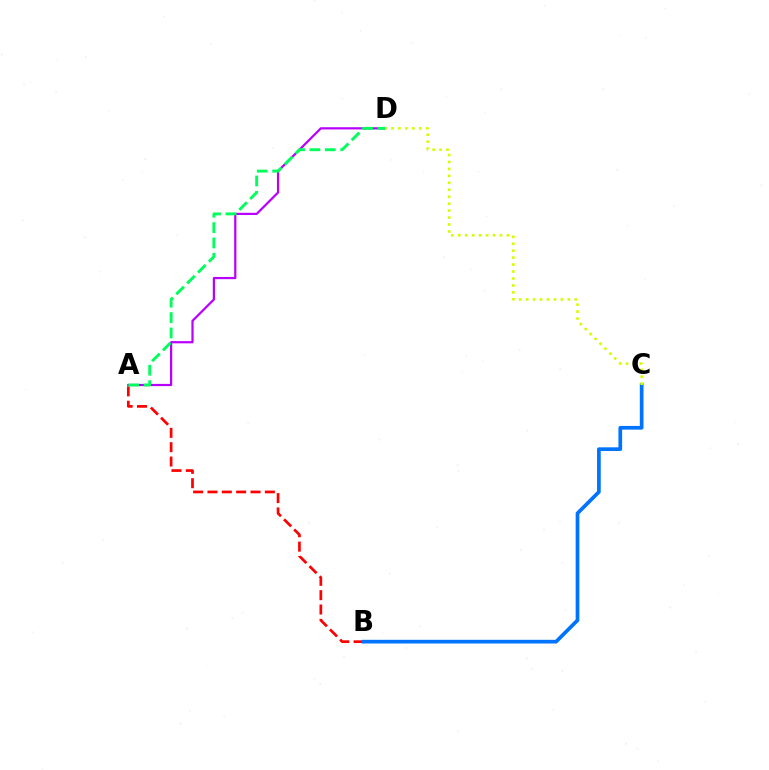{('A', 'B'): [{'color': '#ff0000', 'line_style': 'dashed', 'thickness': 1.95}], ('A', 'D'): [{'color': '#b900ff', 'line_style': 'solid', 'thickness': 1.59}, {'color': '#00ff5c', 'line_style': 'dashed', 'thickness': 2.09}], ('B', 'C'): [{'color': '#0074ff', 'line_style': 'solid', 'thickness': 2.66}], ('C', 'D'): [{'color': '#d1ff00', 'line_style': 'dotted', 'thickness': 1.89}]}